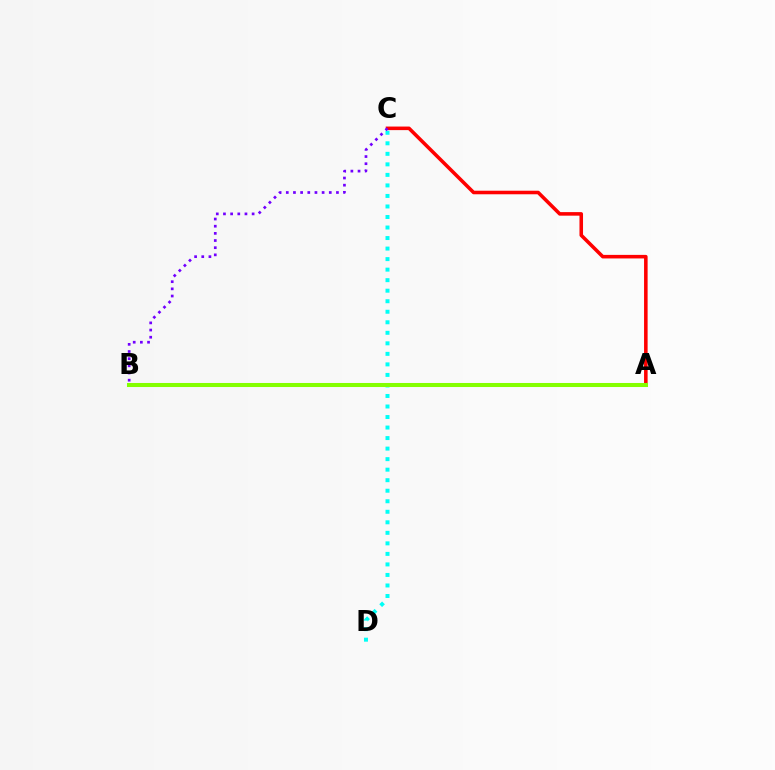{('C', 'D'): [{'color': '#00fff6', 'line_style': 'dotted', 'thickness': 2.86}], ('A', 'C'): [{'color': '#ff0000', 'line_style': 'solid', 'thickness': 2.56}], ('A', 'B'): [{'color': '#84ff00', 'line_style': 'solid', 'thickness': 2.91}], ('B', 'C'): [{'color': '#7200ff', 'line_style': 'dotted', 'thickness': 1.95}]}